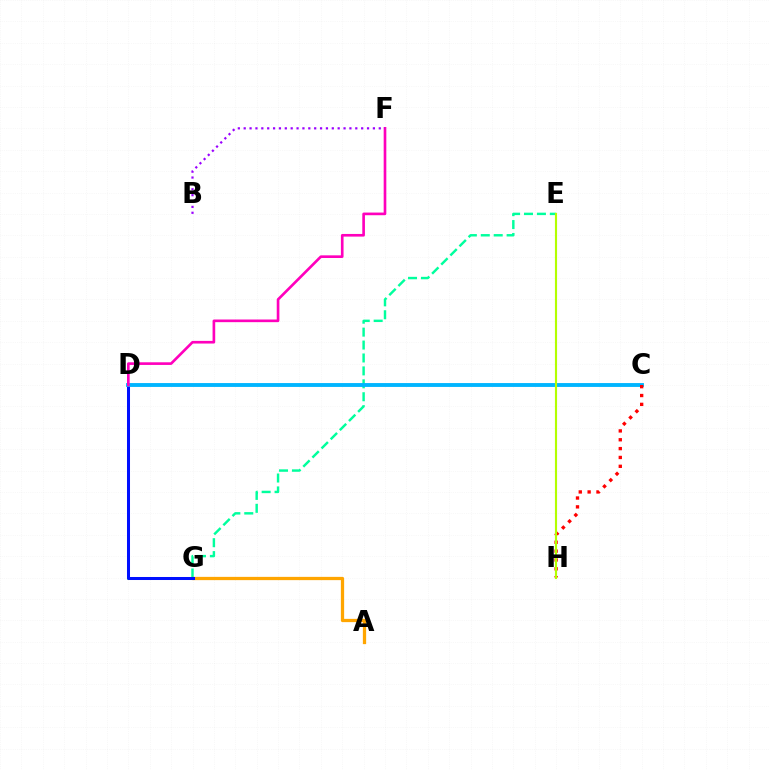{('D', 'G'): [{'color': '#08ff00', 'line_style': 'dashed', 'thickness': 2.11}, {'color': '#0010ff', 'line_style': 'solid', 'thickness': 2.18}], ('E', 'G'): [{'color': '#00ff9d', 'line_style': 'dashed', 'thickness': 1.76}], ('A', 'G'): [{'color': '#ffa500', 'line_style': 'solid', 'thickness': 2.35}], ('C', 'D'): [{'color': '#00b5ff', 'line_style': 'solid', 'thickness': 2.79}], ('C', 'H'): [{'color': '#ff0000', 'line_style': 'dotted', 'thickness': 2.4}], ('E', 'H'): [{'color': '#b3ff00', 'line_style': 'solid', 'thickness': 1.53}], ('D', 'F'): [{'color': '#ff00bd', 'line_style': 'solid', 'thickness': 1.91}], ('B', 'F'): [{'color': '#9b00ff', 'line_style': 'dotted', 'thickness': 1.6}]}